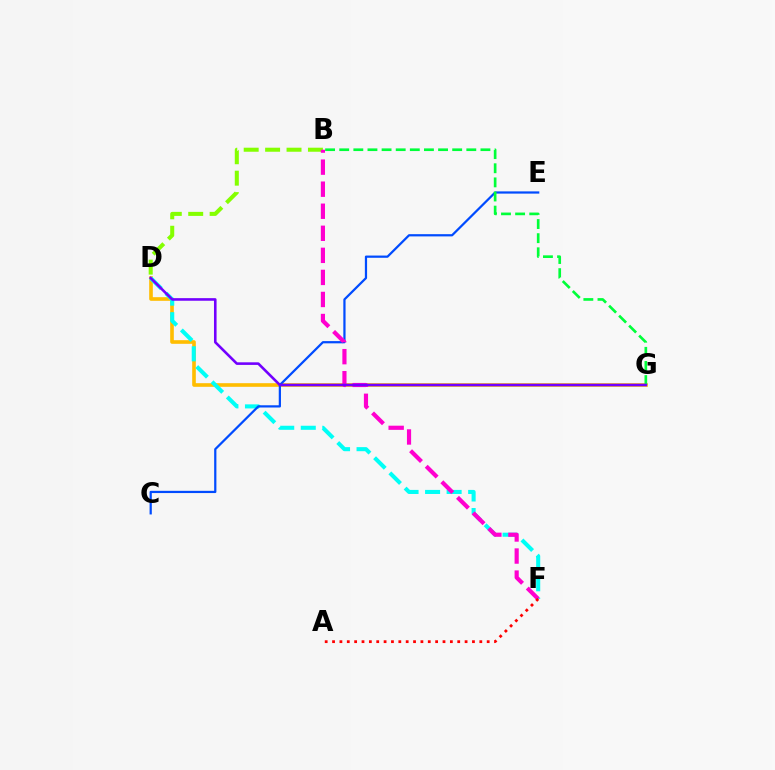{('B', 'D'): [{'color': '#84ff00', 'line_style': 'dashed', 'thickness': 2.91}], ('D', 'G'): [{'color': '#ffbd00', 'line_style': 'solid', 'thickness': 2.61}, {'color': '#7200ff', 'line_style': 'solid', 'thickness': 1.87}], ('D', 'F'): [{'color': '#00fff6', 'line_style': 'dashed', 'thickness': 2.93}], ('C', 'E'): [{'color': '#004bff', 'line_style': 'solid', 'thickness': 1.61}], ('B', 'F'): [{'color': '#ff00cf', 'line_style': 'dashed', 'thickness': 3.0}], ('B', 'G'): [{'color': '#00ff39', 'line_style': 'dashed', 'thickness': 1.92}], ('A', 'F'): [{'color': '#ff0000', 'line_style': 'dotted', 'thickness': 2.0}]}